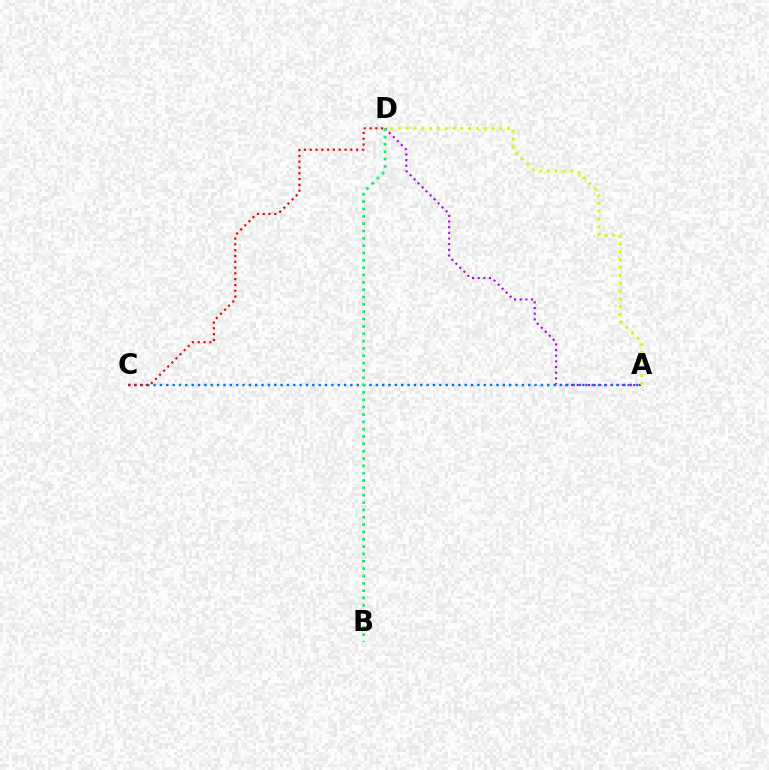{('A', 'D'): [{'color': '#b900ff', 'line_style': 'dotted', 'thickness': 1.54}, {'color': '#d1ff00', 'line_style': 'dotted', 'thickness': 2.12}], ('A', 'C'): [{'color': '#0074ff', 'line_style': 'dotted', 'thickness': 1.73}], ('C', 'D'): [{'color': '#ff0000', 'line_style': 'dotted', 'thickness': 1.58}], ('B', 'D'): [{'color': '#00ff5c', 'line_style': 'dotted', 'thickness': 1.99}]}